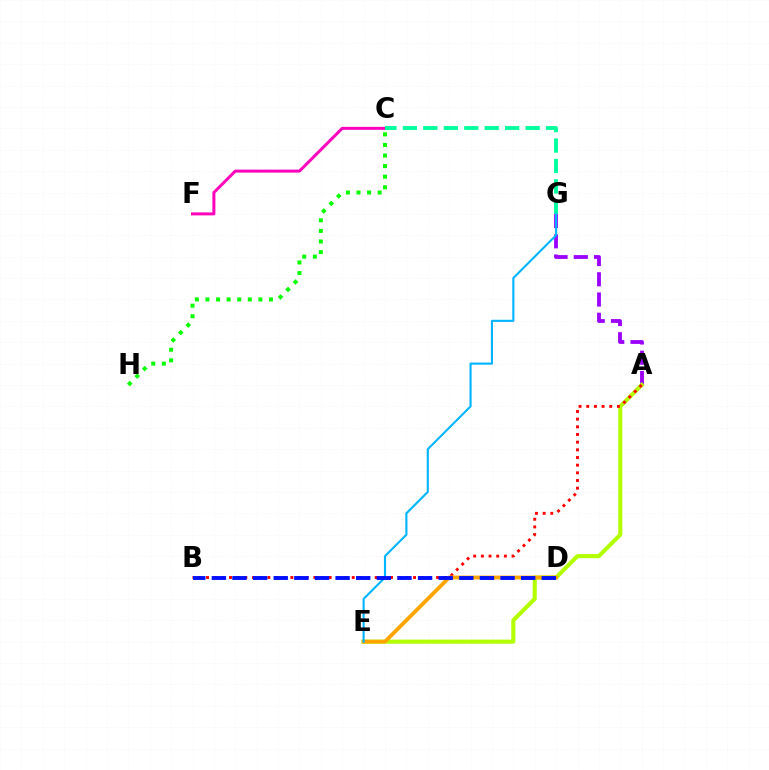{('C', 'F'): [{'color': '#ff00bd', 'line_style': 'solid', 'thickness': 2.15}], ('A', 'G'): [{'color': '#9b00ff', 'line_style': 'dashed', 'thickness': 2.75}], ('A', 'E'): [{'color': '#b3ff00', 'line_style': 'solid', 'thickness': 2.93}], ('C', 'G'): [{'color': '#00ff9d', 'line_style': 'dashed', 'thickness': 2.78}], ('A', 'B'): [{'color': '#ff0000', 'line_style': 'dotted', 'thickness': 2.08}], ('D', 'E'): [{'color': '#ffa500', 'line_style': 'solid', 'thickness': 2.78}], ('C', 'H'): [{'color': '#08ff00', 'line_style': 'dotted', 'thickness': 2.88}], ('E', 'G'): [{'color': '#00b5ff', 'line_style': 'solid', 'thickness': 1.53}], ('B', 'D'): [{'color': '#0010ff', 'line_style': 'dashed', 'thickness': 2.8}]}